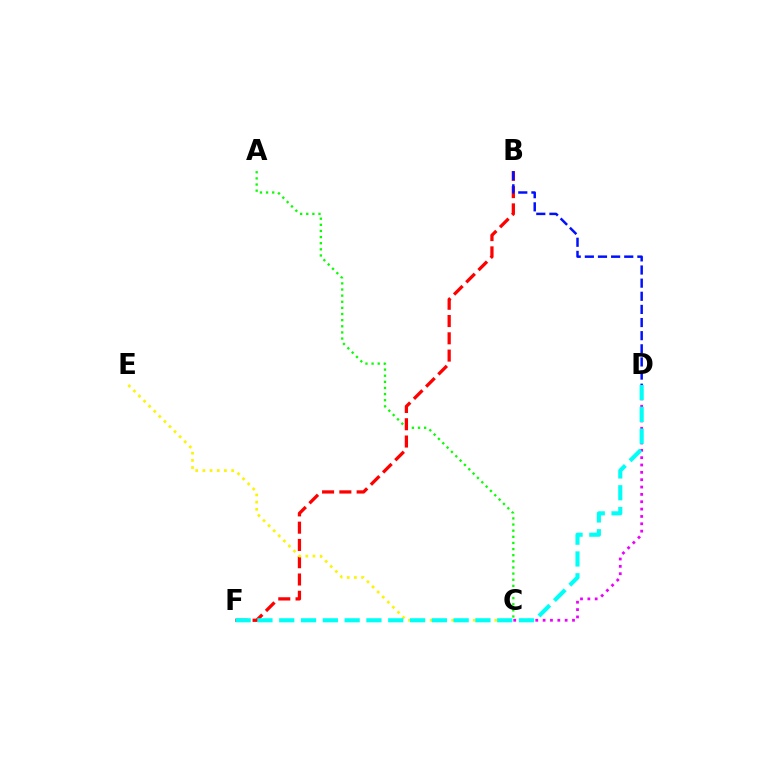{('C', 'D'): [{'color': '#ee00ff', 'line_style': 'dotted', 'thickness': 2.0}], ('A', 'C'): [{'color': '#08ff00', 'line_style': 'dotted', 'thickness': 1.67}], ('B', 'F'): [{'color': '#ff0000', 'line_style': 'dashed', 'thickness': 2.35}], ('C', 'E'): [{'color': '#fcf500', 'line_style': 'dotted', 'thickness': 1.95}], ('B', 'D'): [{'color': '#0010ff', 'line_style': 'dashed', 'thickness': 1.78}], ('D', 'F'): [{'color': '#00fff6', 'line_style': 'dashed', 'thickness': 2.96}]}